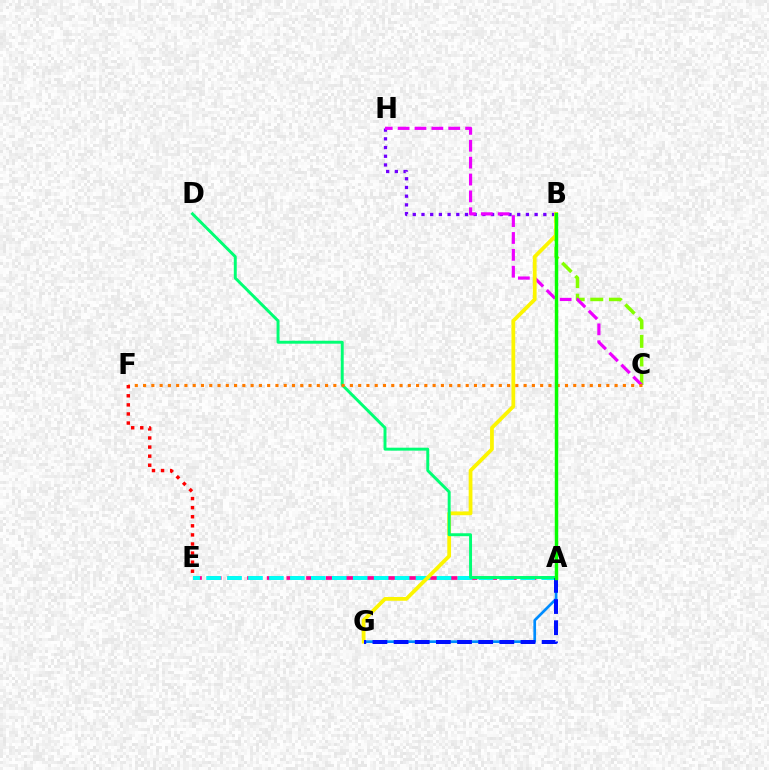{('A', 'E'): [{'color': '#ff0094', 'line_style': 'dashed', 'thickness': 2.67}, {'color': '#00fff6', 'line_style': 'dashed', 'thickness': 2.85}], ('A', 'G'): [{'color': '#008cff', 'line_style': 'solid', 'thickness': 1.93}, {'color': '#0010ff', 'line_style': 'dashed', 'thickness': 2.87}], ('B', 'H'): [{'color': '#7200ff', 'line_style': 'dotted', 'thickness': 2.36}], ('B', 'C'): [{'color': '#84ff00', 'line_style': 'dashed', 'thickness': 2.52}], ('C', 'H'): [{'color': '#ee00ff', 'line_style': 'dashed', 'thickness': 2.29}], ('B', 'G'): [{'color': '#fcf500', 'line_style': 'solid', 'thickness': 2.71}], ('A', 'D'): [{'color': '#00ff74', 'line_style': 'solid', 'thickness': 2.12}], ('C', 'F'): [{'color': '#ff7c00', 'line_style': 'dotted', 'thickness': 2.25}], ('E', 'F'): [{'color': '#ff0000', 'line_style': 'dotted', 'thickness': 2.47}], ('A', 'B'): [{'color': '#08ff00', 'line_style': 'solid', 'thickness': 2.48}]}